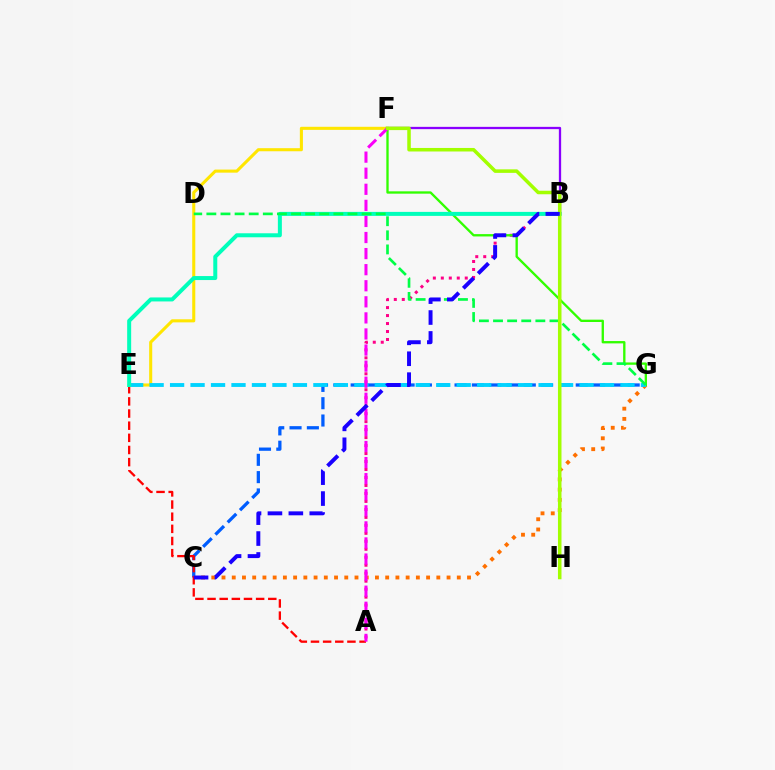{('C', 'G'): [{'color': '#005dff', 'line_style': 'dashed', 'thickness': 2.35}, {'color': '#ff7000', 'line_style': 'dotted', 'thickness': 2.78}], ('A', 'E'): [{'color': '#ff0000', 'line_style': 'dashed', 'thickness': 1.65}], ('A', 'B'): [{'color': '#ff0088', 'line_style': 'dotted', 'thickness': 2.17}], ('F', 'G'): [{'color': '#31ff00', 'line_style': 'solid', 'thickness': 1.68}], ('E', 'F'): [{'color': '#ffe600', 'line_style': 'solid', 'thickness': 2.21}], ('E', 'G'): [{'color': '#00d3ff', 'line_style': 'dashed', 'thickness': 2.78}], ('B', 'E'): [{'color': '#00ffbb', 'line_style': 'solid', 'thickness': 2.88}], ('A', 'F'): [{'color': '#fa00f9', 'line_style': 'dashed', 'thickness': 2.18}], ('B', 'F'): [{'color': '#8a00ff', 'line_style': 'solid', 'thickness': 1.65}], ('D', 'G'): [{'color': '#00ff45', 'line_style': 'dashed', 'thickness': 1.92}], ('F', 'H'): [{'color': '#a2ff00', 'line_style': 'solid', 'thickness': 2.54}], ('B', 'C'): [{'color': '#1900ff', 'line_style': 'dashed', 'thickness': 2.84}]}